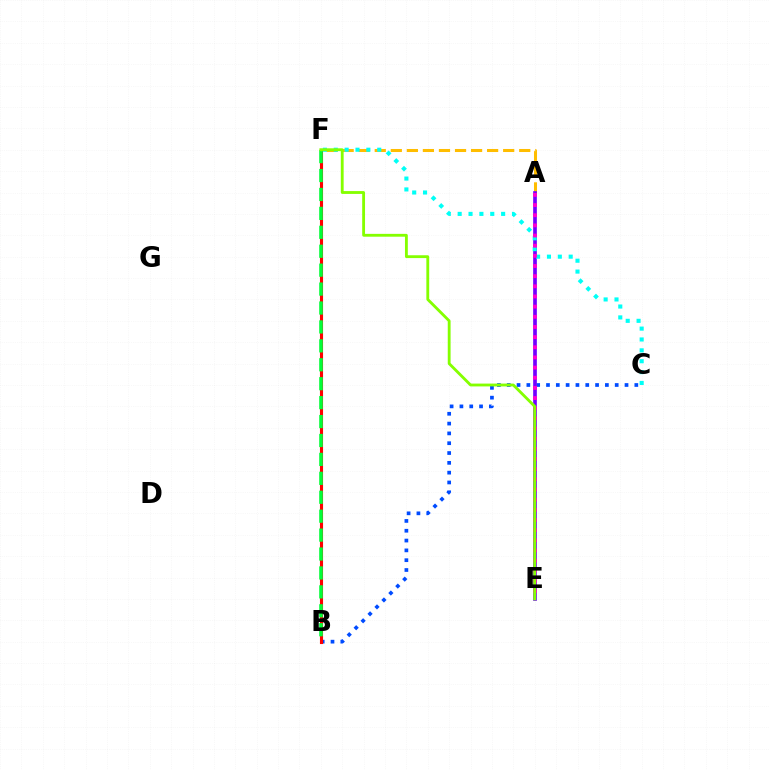{('B', 'C'): [{'color': '#004bff', 'line_style': 'dotted', 'thickness': 2.67}], ('B', 'F'): [{'color': '#ff0000', 'line_style': 'solid', 'thickness': 2.22}, {'color': '#00ff39', 'line_style': 'dashed', 'thickness': 2.57}], ('A', 'F'): [{'color': '#ffbd00', 'line_style': 'dashed', 'thickness': 2.18}], ('A', 'E'): [{'color': '#7200ff', 'line_style': 'solid', 'thickness': 2.64}, {'color': '#ff00cf', 'line_style': 'dotted', 'thickness': 2.76}], ('C', 'F'): [{'color': '#00fff6', 'line_style': 'dotted', 'thickness': 2.95}], ('E', 'F'): [{'color': '#84ff00', 'line_style': 'solid', 'thickness': 2.04}]}